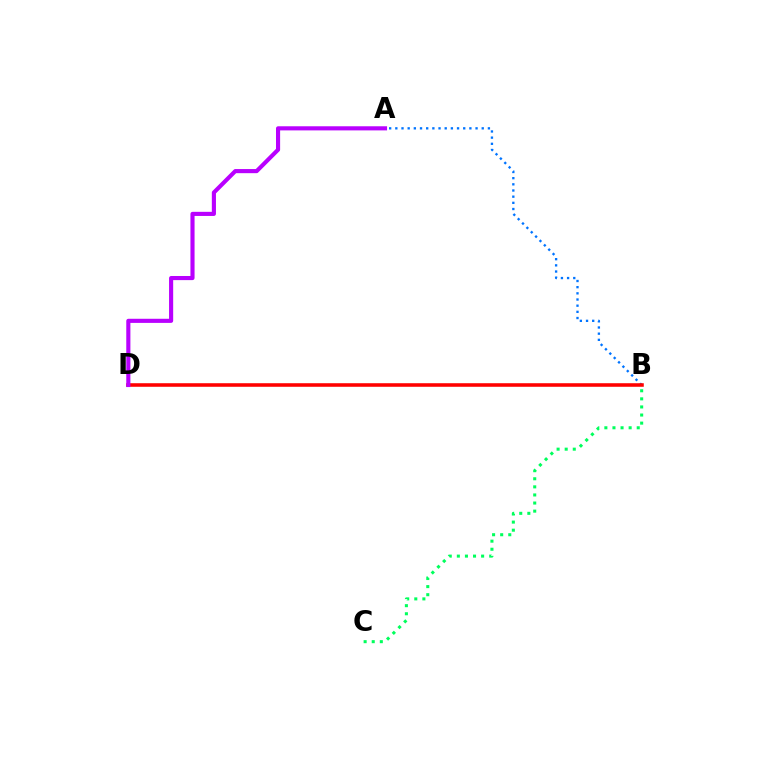{('A', 'B'): [{'color': '#0074ff', 'line_style': 'dotted', 'thickness': 1.68}], ('B', 'D'): [{'color': '#d1ff00', 'line_style': 'dashed', 'thickness': 1.51}, {'color': '#ff0000', 'line_style': 'solid', 'thickness': 2.56}], ('A', 'D'): [{'color': '#b900ff', 'line_style': 'solid', 'thickness': 2.97}], ('B', 'C'): [{'color': '#00ff5c', 'line_style': 'dotted', 'thickness': 2.2}]}